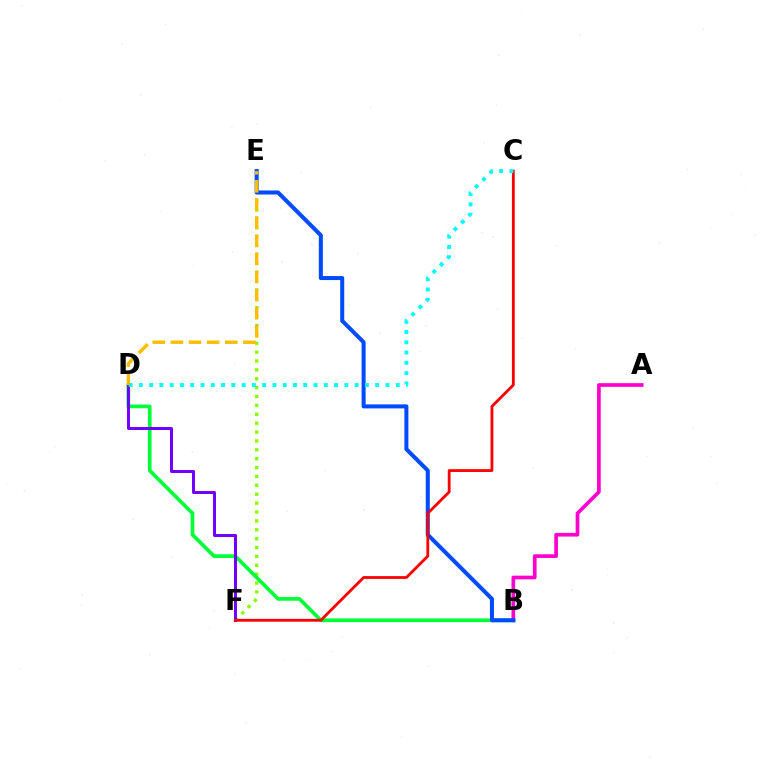{('E', 'F'): [{'color': '#84ff00', 'line_style': 'dotted', 'thickness': 2.41}], ('B', 'D'): [{'color': '#00ff39', 'line_style': 'solid', 'thickness': 2.66}], ('A', 'B'): [{'color': '#ff00cf', 'line_style': 'solid', 'thickness': 2.65}], ('B', 'E'): [{'color': '#004bff', 'line_style': 'solid', 'thickness': 2.9}], ('D', 'F'): [{'color': '#7200ff', 'line_style': 'solid', 'thickness': 2.17}], ('C', 'F'): [{'color': '#ff0000', 'line_style': 'solid', 'thickness': 2.02}], ('C', 'D'): [{'color': '#00fff6', 'line_style': 'dotted', 'thickness': 2.79}], ('D', 'E'): [{'color': '#ffbd00', 'line_style': 'dashed', 'thickness': 2.46}]}